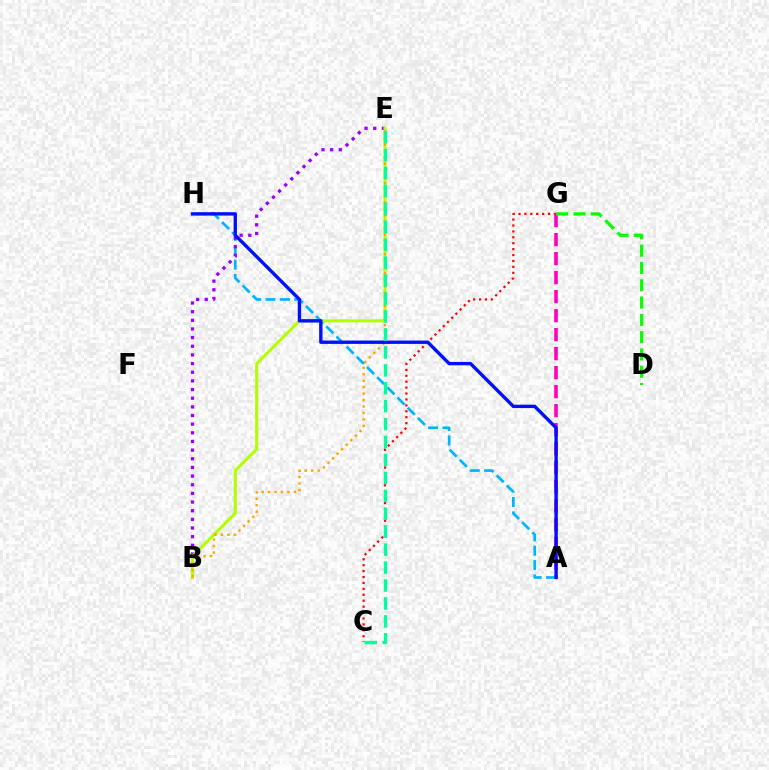{('C', 'G'): [{'color': '#ff0000', 'line_style': 'dotted', 'thickness': 1.61}], ('A', 'G'): [{'color': '#ff00bd', 'line_style': 'dashed', 'thickness': 2.58}], ('D', 'G'): [{'color': '#08ff00', 'line_style': 'dashed', 'thickness': 2.35}], ('A', 'H'): [{'color': '#00b5ff', 'line_style': 'dashed', 'thickness': 1.95}, {'color': '#0010ff', 'line_style': 'solid', 'thickness': 2.43}], ('B', 'E'): [{'color': '#9b00ff', 'line_style': 'dotted', 'thickness': 2.35}, {'color': '#b3ff00', 'line_style': 'solid', 'thickness': 2.2}, {'color': '#ffa500', 'line_style': 'dotted', 'thickness': 1.75}], ('C', 'E'): [{'color': '#00ff9d', 'line_style': 'dashed', 'thickness': 2.44}]}